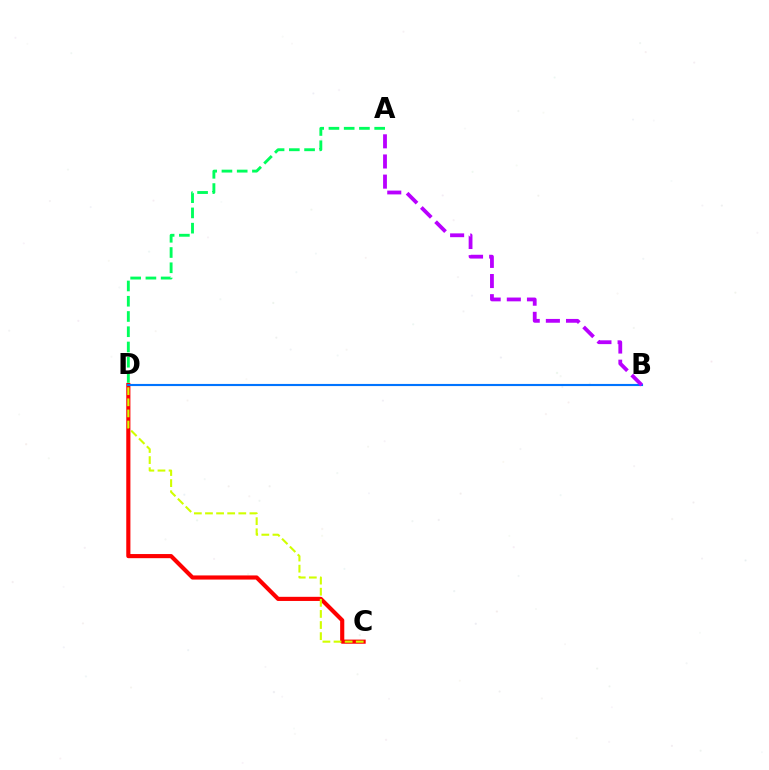{('C', 'D'): [{'color': '#ff0000', 'line_style': 'solid', 'thickness': 2.98}, {'color': '#d1ff00', 'line_style': 'dashed', 'thickness': 1.51}], ('B', 'D'): [{'color': '#0074ff', 'line_style': 'solid', 'thickness': 1.54}], ('A', 'D'): [{'color': '#00ff5c', 'line_style': 'dashed', 'thickness': 2.07}], ('A', 'B'): [{'color': '#b900ff', 'line_style': 'dashed', 'thickness': 2.74}]}